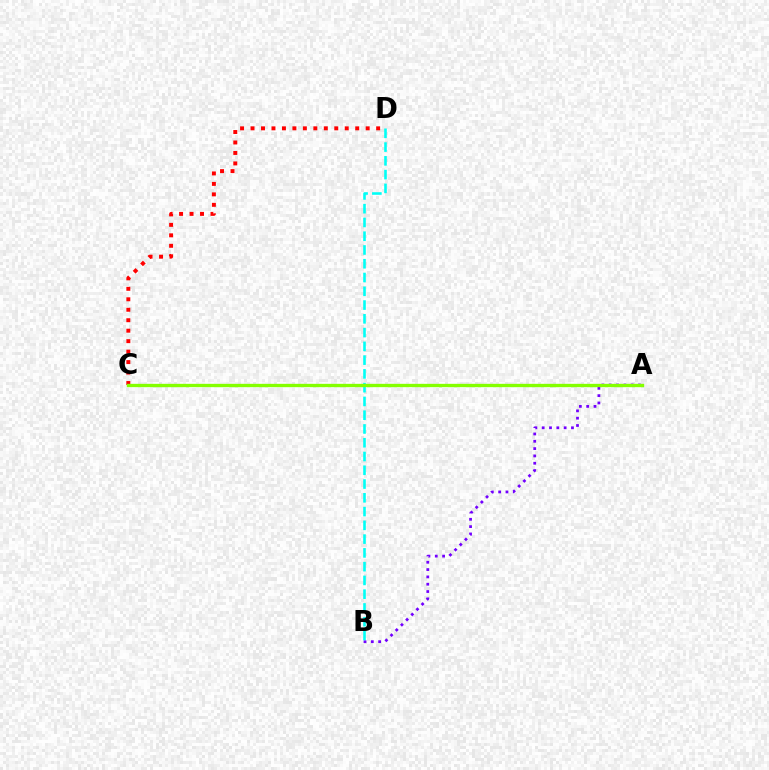{('C', 'D'): [{'color': '#ff0000', 'line_style': 'dotted', 'thickness': 2.84}], ('A', 'B'): [{'color': '#7200ff', 'line_style': 'dotted', 'thickness': 1.99}], ('B', 'D'): [{'color': '#00fff6', 'line_style': 'dashed', 'thickness': 1.87}], ('A', 'C'): [{'color': '#84ff00', 'line_style': 'solid', 'thickness': 2.4}]}